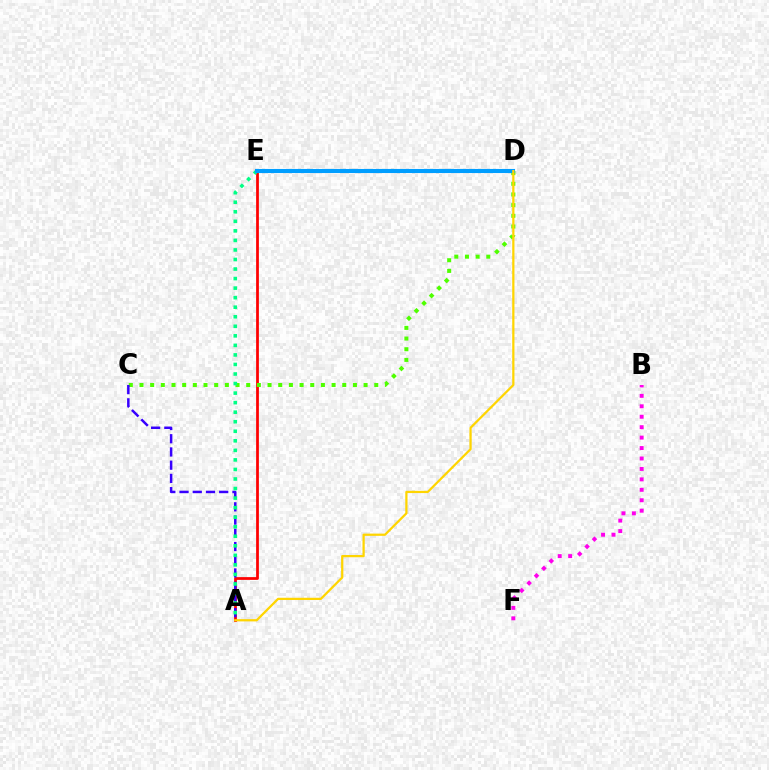{('A', 'E'): [{'color': '#ff0000', 'line_style': 'solid', 'thickness': 1.99}, {'color': '#00ff86', 'line_style': 'dotted', 'thickness': 2.59}], ('C', 'D'): [{'color': '#4fff00', 'line_style': 'dotted', 'thickness': 2.9}], ('B', 'F'): [{'color': '#ff00ed', 'line_style': 'dotted', 'thickness': 2.84}], ('A', 'C'): [{'color': '#3700ff', 'line_style': 'dashed', 'thickness': 1.8}], ('D', 'E'): [{'color': '#009eff', 'line_style': 'solid', 'thickness': 2.95}], ('A', 'D'): [{'color': '#ffd500', 'line_style': 'solid', 'thickness': 1.61}]}